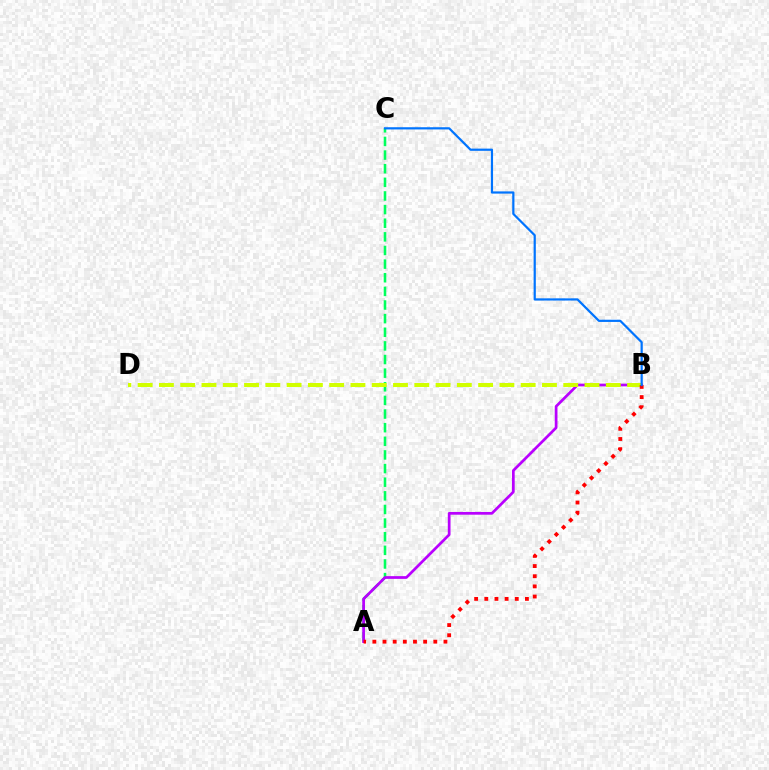{('A', 'C'): [{'color': '#00ff5c', 'line_style': 'dashed', 'thickness': 1.85}], ('A', 'B'): [{'color': '#b900ff', 'line_style': 'solid', 'thickness': 1.96}, {'color': '#ff0000', 'line_style': 'dotted', 'thickness': 2.76}], ('B', 'D'): [{'color': '#d1ff00', 'line_style': 'dashed', 'thickness': 2.89}], ('B', 'C'): [{'color': '#0074ff', 'line_style': 'solid', 'thickness': 1.59}]}